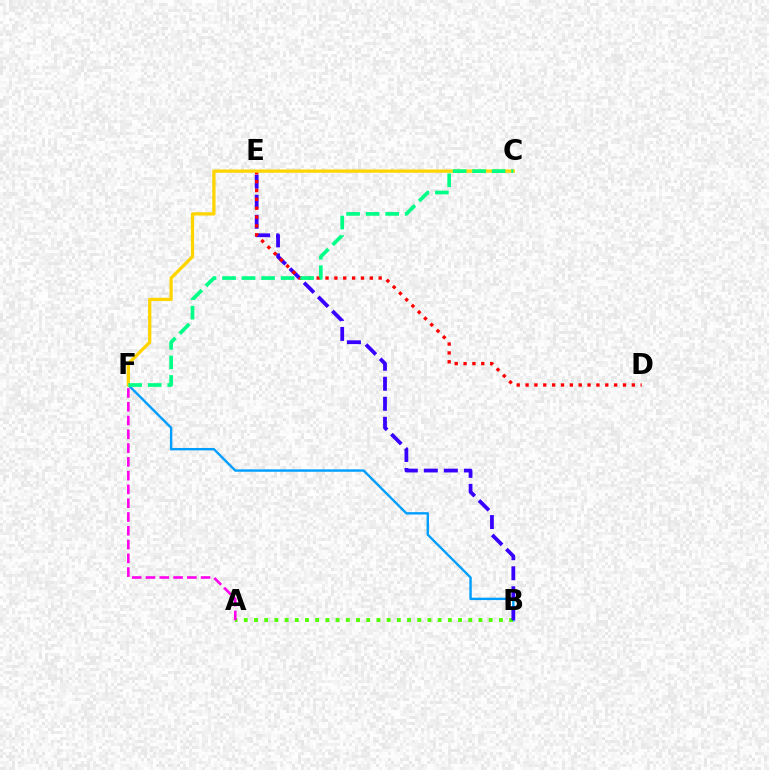{('B', 'F'): [{'color': '#009eff', 'line_style': 'solid', 'thickness': 1.72}], ('A', 'B'): [{'color': '#4fff00', 'line_style': 'dotted', 'thickness': 2.77}], ('B', 'E'): [{'color': '#3700ff', 'line_style': 'dashed', 'thickness': 2.72}], ('A', 'F'): [{'color': '#ff00ed', 'line_style': 'dashed', 'thickness': 1.87}], ('D', 'E'): [{'color': '#ff0000', 'line_style': 'dotted', 'thickness': 2.41}], ('C', 'F'): [{'color': '#ffd500', 'line_style': 'solid', 'thickness': 2.36}, {'color': '#00ff86', 'line_style': 'dashed', 'thickness': 2.65}]}